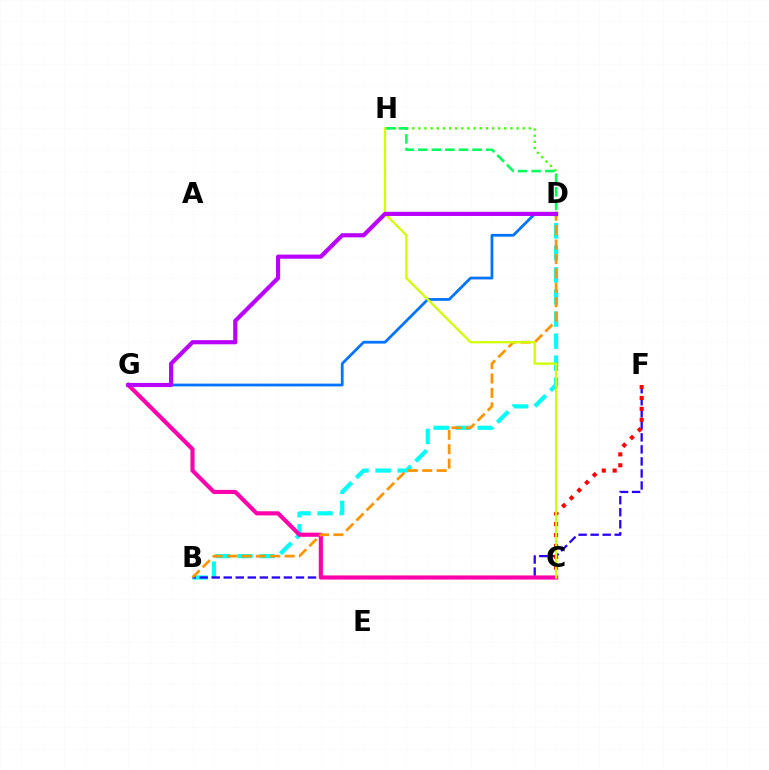{('D', 'H'): [{'color': '#3dff00', 'line_style': 'dotted', 'thickness': 1.67}, {'color': '#00ff5c', 'line_style': 'dashed', 'thickness': 1.85}], ('B', 'D'): [{'color': '#00fff6', 'line_style': 'dashed', 'thickness': 3.0}, {'color': '#ff9400', 'line_style': 'dashed', 'thickness': 1.96}], ('B', 'F'): [{'color': '#2500ff', 'line_style': 'dashed', 'thickness': 1.63}], ('D', 'G'): [{'color': '#0074ff', 'line_style': 'solid', 'thickness': 1.99}, {'color': '#b900ff', 'line_style': 'solid', 'thickness': 2.99}], ('C', 'F'): [{'color': '#ff0000', 'line_style': 'dotted', 'thickness': 2.96}], ('C', 'G'): [{'color': '#ff00ac', 'line_style': 'solid', 'thickness': 2.97}], ('C', 'H'): [{'color': '#d1ff00', 'line_style': 'solid', 'thickness': 1.63}]}